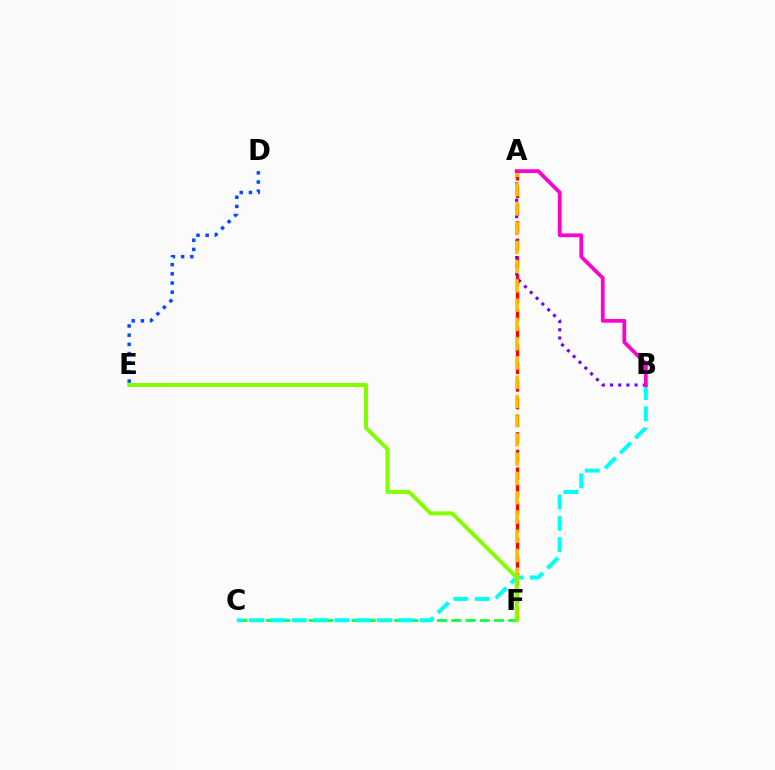{('C', 'F'): [{'color': '#00ff39', 'line_style': 'dashed', 'thickness': 1.94}], ('A', 'F'): [{'color': '#ff0000', 'line_style': 'dashed', 'thickness': 2.39}, {'color': '#ffbd00', 'line_style': 'dashed', 'thickness': 2.62}], ('B', 'C'): [{'color': '#00fff6', 'line_style': 'dashed', 'thickness': 2.9}], ('A', 'B'): [{'color': '#7200ff', 'line_style': 'dotted', 'thickness': 2.23}, {'color': '#ff00cf', 'line_style': 'solid', 'thickness': 2.7}], ('D', 'E'): [{'color': '#004bff', 'line_style': 'dotted', 'thickness': 2.5}], ('E', 'F'): [{'color': '#84ff00', 'line_style': 'solid', 'thickness': 2.86}]}